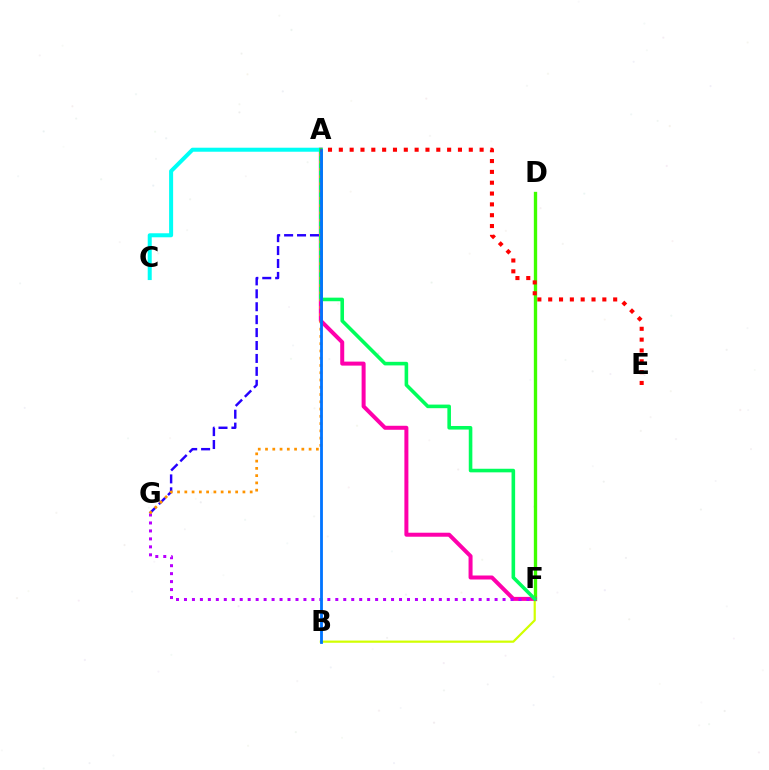{('D', 'F'): [{'color': '#3dff00', 'line_style': 'solid', 'thickness': 2.4}], ('B', 'F'): [{'color': '#d1ff00', 'line_style': 'solid', 'thickness': 1.59}], ('A', 'F'): [{'color': '#ff00ac', 'line_style': 'solid', 'thickness': 2.88}, {'color': '#00ff5c', 'line_style': 'solid', 'thickness': 2.58}], ('A', 'C'): [{'color': '#00fff6', 'line_style': 'solid', 'thickness': 2.89}], ('A', 'G'): [{'color': '#2500ff', 'line_style': 'dashed', 'thickness': 1.76}, {'color': '#ff9400', 'line_style': 'dotted', 'thickness': 1.97}], ('F', 'G'): [{'color': '#b900ff', 'line_style': 'dotted', 'thickness': 2.16}], ('A', 'B'): [{'color': '#0074ff', 'line_style': 'solid', 'thickness': 2.03}], ('A', 'E'): [{'color': '#ff0000', 'line_style': 'dotted', 'thickness': 2.94}]}